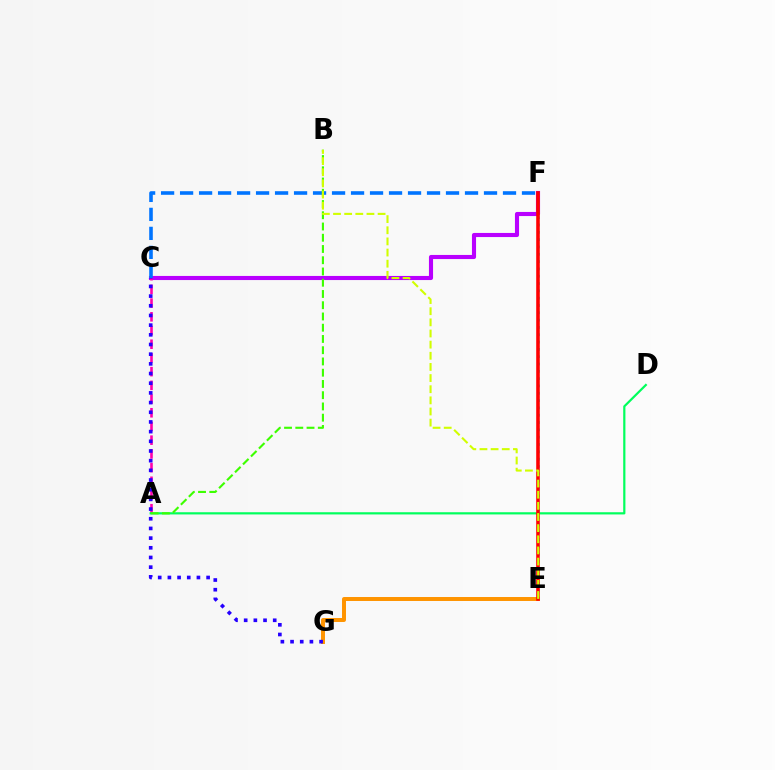{('E', 'F'): [{'color': '#00fff6', 'line_style': 'dotted', 'thickness': 1.99}, {'color': '#ff0000', 'line_style': 'solid', 'thickness': 2.58}], ('C', 'F'): [{'color': '#b900ff', 'line_style': 'solid', 'thickness': 2.96}, {'color': '#0074ff', 'line_style': 'dashed', 'thickness': 2.58}], ('A', 'C'): [{'color': '#ff00ac', 'line_style': 'dashed', 'thickness': 1.86}], ('A', 'D'): [{'color': '#00ff5c', 'line_style': 'solid', 'thickness': 1.58}], ('E', 'G'): [{'color': '#ff9400', 'line_style': 'solid', 'thickness': 2.85}], ('C', 'G'): [{'color': '#2500ff', 'line_style': 'dotted', 'thickness': 2.63}], ('A', 'B'): [{'color': '#3dff00', 'line_style': 'dashed', 'thickness': 1.53}], ('B', 'E'): [{'color': '#d1ff00', 'line_style': 'dashed', 'thickness': 1.51}]}